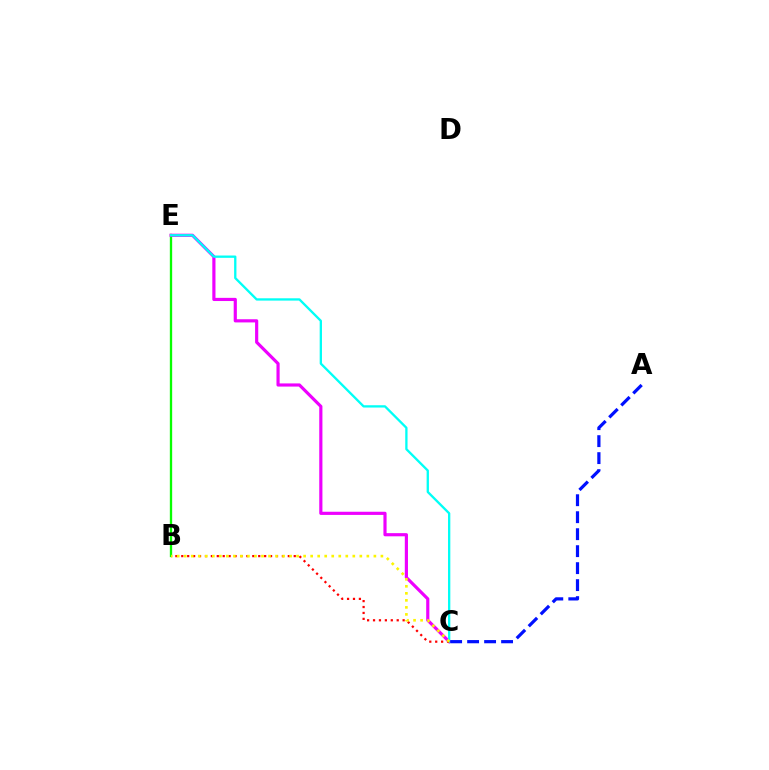{('B', 'E'): [{'color': '#08ff00', 'line_style': 'solid', 'thickness': 1.67}], ('C', 'E'): [{'color': '#ee00ff', 'line_style': 'solid', 'thickness': 2.28}, {'color': '#00fff6', 'line_style': 'solid', 'thickness': 1.66}], ('B', 'C'): [{'color': '#ff0000', 'line_style': 'dotted', 'thickness': 1.61}, {'color': '#fcf500', 'line_style': 'dotted', 'thickness': 1.91}], ('A', 'C'): [{'color': '#0010ff', 'line_style': 'dashed', 'thickness': 2.31}]}